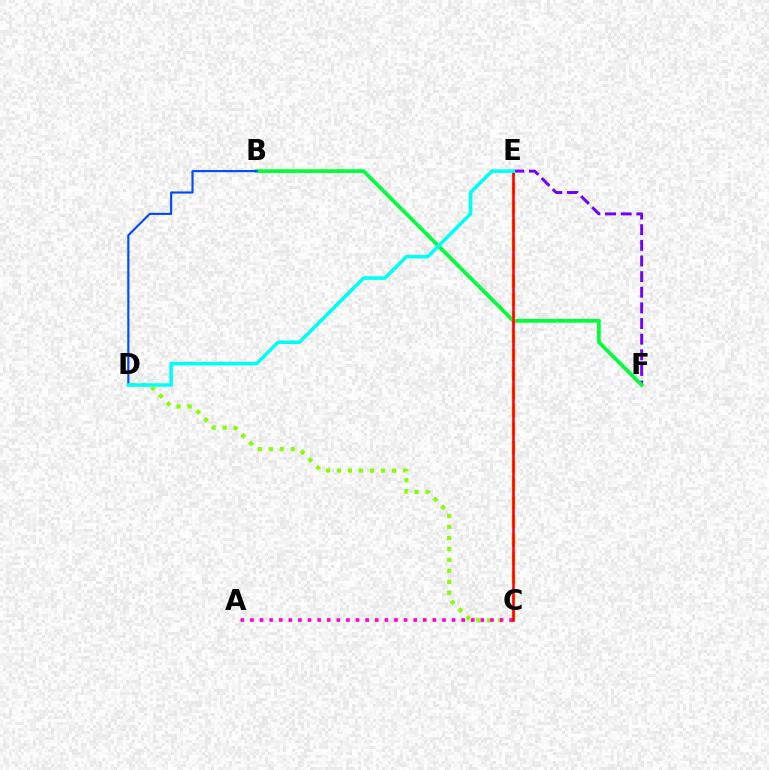{('E', 'F'): [{'color': '#7200ff', 'line_style': 'dashed', 'thickness': 2.12}], ('B', 'F'): [{'color': '#00ff39', 'line_style': 'solid', 'thickness': 2.69}], ('C', 'D'): [{'color': '#84ff00', 'line_style': 'dotted', 'thickness': 2.99}], ('C', 'E'): [{'color': '#ffbd00', 'line_style': 'dashed', 'thickness': 2.51}, {'color': '#ff0000', 'line_style': 'solid', 'thickness': 1.85}], ('A', 'C'): [{'color': '#ff00cf', 'line_style': 'dotted', 'thickness': 2.61}], ('B', 'D'): [{'color': '#004bff', 'line_style': 'solid', 'thickness': 1.55}], ('D', 'E'): [{'color': '#00fff6', 'line_style': 'solid', 'thickness': 2.56}]}